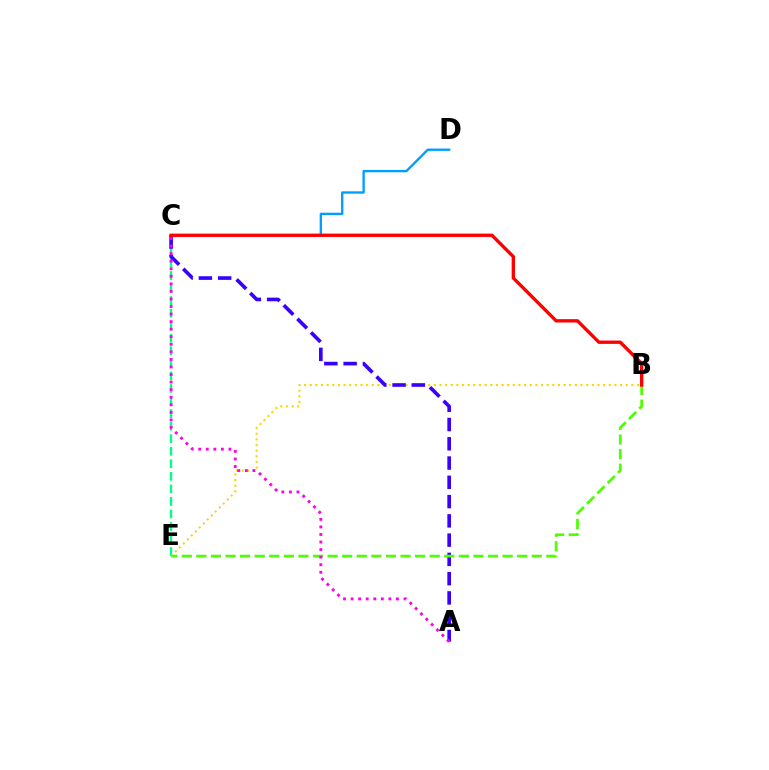{('C', 'E'): [{'color': '#00ff86', 'line_style': 'dashed', 'thickness': 1.7}], ('C', 'D'): [{'color': '#009eff', 'line_style': 'solid', 'thickness': 1.69}], ('B', 'E'): [{'color': '#ffd500', 'line_style': 'dotted', 'thickness': 1.53}, {'color': '#4fff00', 'line_style': 'dashed', 'thickness': 1.98}], ('A', 'C'): [{'color': '#3700ff', 'line_style': 'dashed', 'thickness': 2.62}, {'color': '#ff00ed', 'line_style': 'dotted', 'thickness': 2.05}], ('B', 'C'): [{'color': '#ff0000', 'line_style': 'solid', 'thickness': 2.41}]}